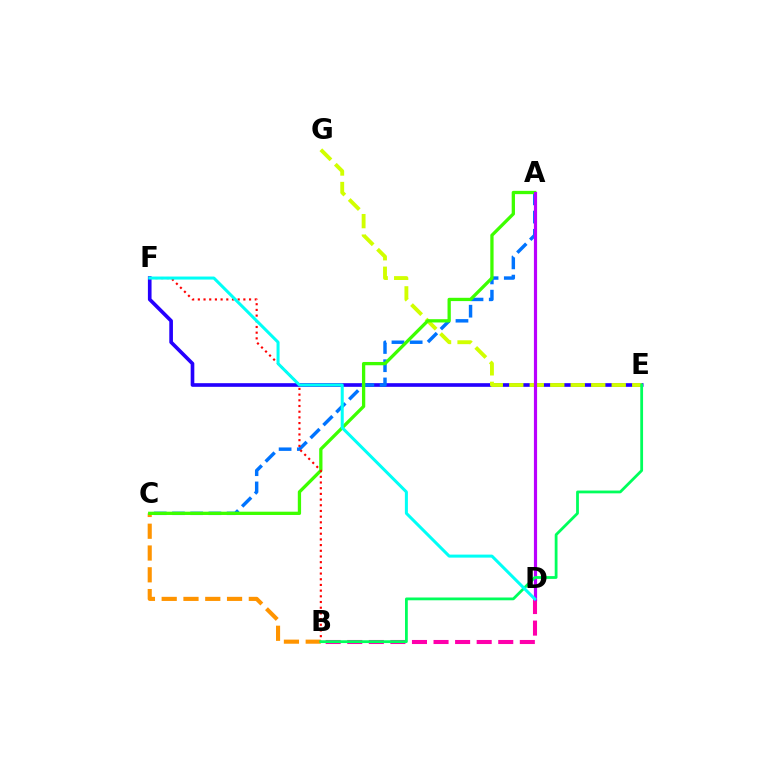{('B', 'C'): [{'color': '#ff9400', 'line_style': 'dashed', 'thickness': 2.96}], ('E', 'F'): [{'color': '#2500ff', 'line_style': 'solid', 'thickness': 2.63}], ('E', 'G'): [{'color': '#d1ff00', 'line_style': 'dashed', 'thickness': 2.78}], ('A', 'C'): [{'color': '#0074ff', 'line_style': 'dashed', 'thickness': 2.48}, {'color': '#3dff00', 'line_style': 'solid', 'thickness': 2.37}], ('B', 'F'): [{'color': '#ff0000', 'line_style': 'dotted', 'thickness': 1.55}], ('B', 'D'): [{'color': '#ff00ac', 'line_style': 'dashed', 'thickness': 2.93}], ('A', 'D'): [{'color': '#b900ff', 'line_style': 'solid', 'thickness': 2.29}], ('B', 'E'): [{'color': '#00ff5c', 'line_style': 'solid', 'thickness': 2.01}], ('D', 'F'): [{'color': '#00fff6', 'line_style': 'solid', 'thickness': 2.18}]}